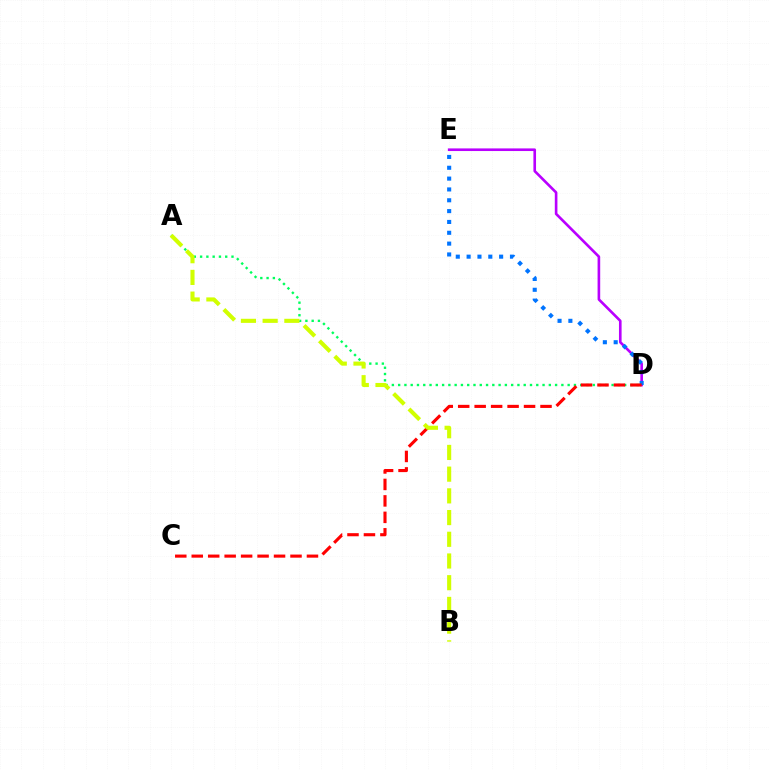{('D', 'E'): [{'color': '#b900ff', 'line_style': 'solid', 'thickness': 1.89}, {'color': '#0074ff', 'line_style': 'dotted', 'thickness': 2.94}], ('A', 'D'): [{'color': '#00ff5c', 'line_style': 'dotted', 'thickness': 1.71}], ('C', 'D'): [{'color': '#ff0000', 'line_style': 'dashed', 'thickness': 2.24}], ('A', 'B'): [{'color': '#d1ff00', 'line_style': 'dashed', 'thickness': 2.95}]}